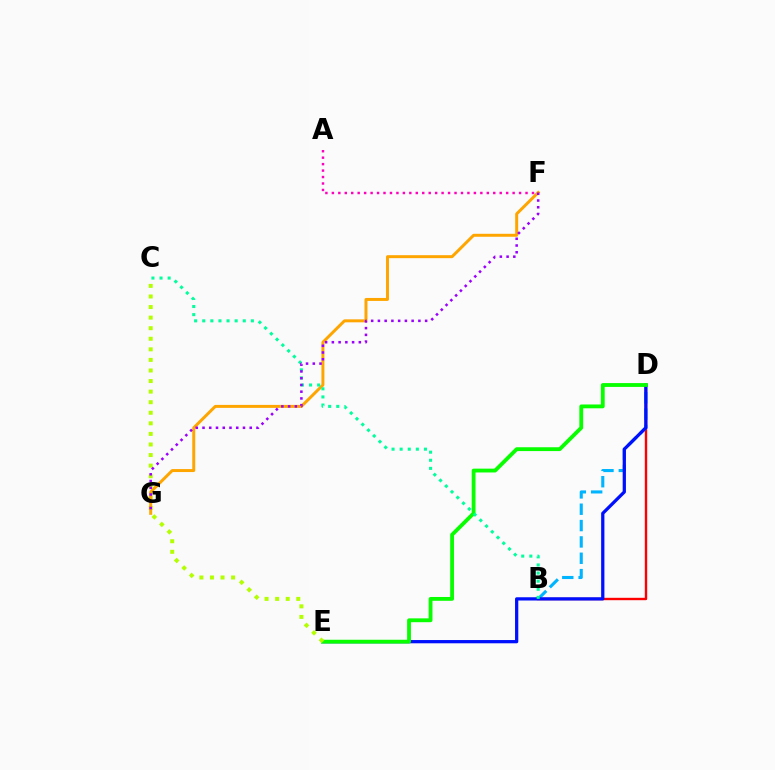{('B', 'D'): [{'color': '#ff0000', 'line_style': 'solid', 'thickness': 1.72}, {'color': '#00b5ff', 'line_style': 'dashed', 'thickness': 2.22}], ('D', 'E'): [{'color': '#0010ff', 'line_style': 'solid', 'thickness': 2.34}, {'color': '#08ff00', 'line_style': 'solid', 'thickness': 2.75}], ('C', 'E'): [{'color': '#b3ff00', 'line_style': 'dotted', 'thickness': 2.87}], ('F', 'G'): [{'color': '#ffa500', 'line_style': 'solid', 'thickness': 2.14}, {'color': '#9b00ff', 'line_style': 'dotted', 'thickness': 1.83}], ('B', 'C'): [{'color': '#00ff9d', 'line_style': 'dotted', 'thickness': 2.2}], ('A', 'F'): [{'color': '#ff00bd', 'line_style': 'dotted', 'thickness': 1.75}]}